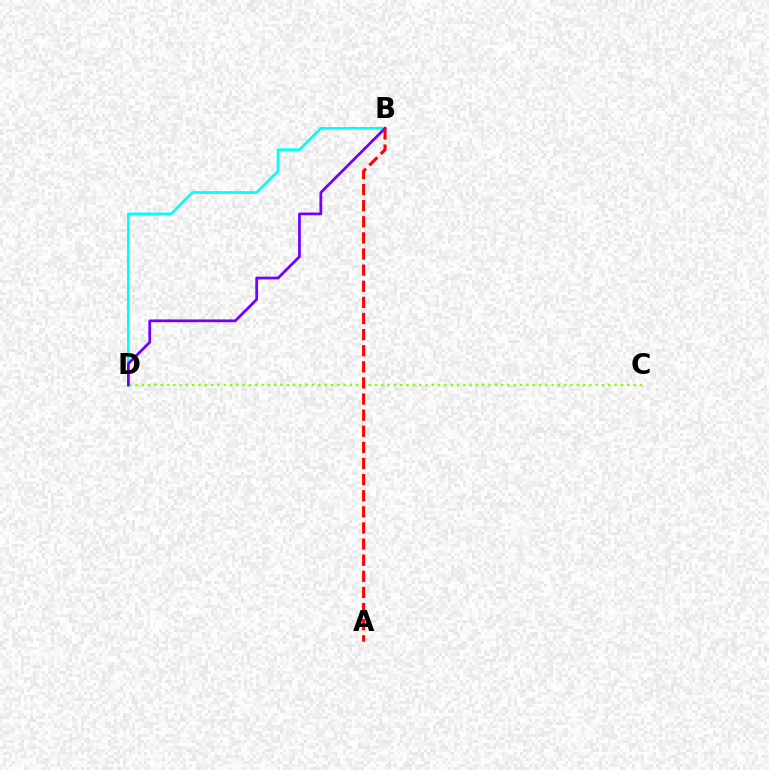{('C', 'D'): [{'color': '#84ff00', 'line_style': 'dotted', 'thickness': 1.71}], ('B', 'D'): [{'color': '#00fff6', 'line_style': 'solid', 'thickness': 1.94}, {'color': '#7200ff', 'line_style': 'solid', 'thickness': 1.98}], ('A', 'B'): [{'color': '#ff0000', 'line_style': 'dashed', 'thickness': 2.19}]}